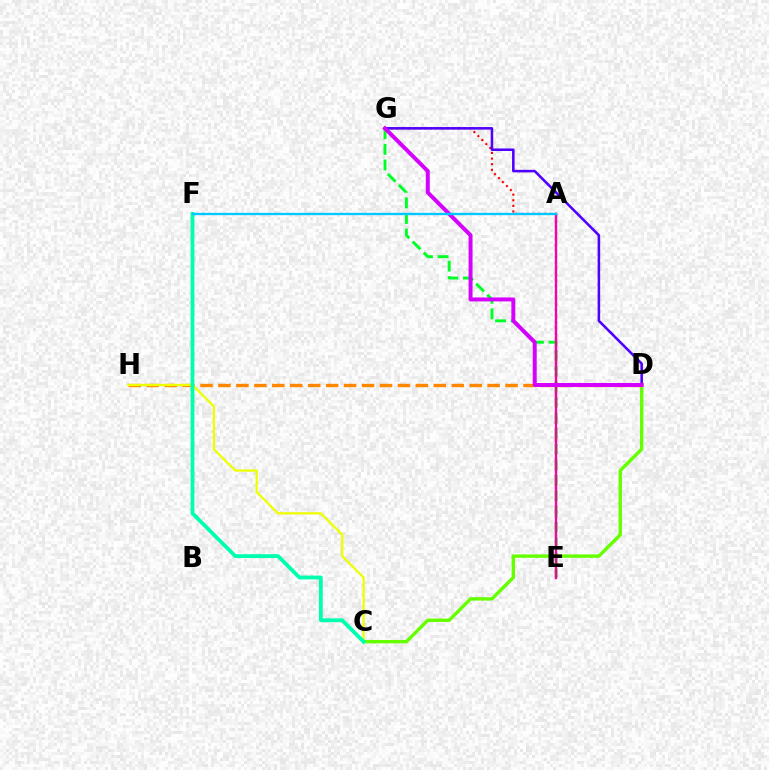{('A', 'E'): [{'color': '#003fff', 'line_style': 'dotted', 'thickness': 1.61}, {'color': '#ff00a0', 'line_style': 'solid', 'thickness': 1.68}], ('C', 'D'): [{'color': '#66ff00', 'line_style': 'solid', 'thickness': 2.44}], ('A', 'G'): [{'color': '#ff0000', 'line_style': 'dotted', 'thickness': 1.53}], ('E', 'G'): [{'color': '#00ff27', 'line_style': 'dashed', 'thickness': 2.12}], ('D', 'H'): [{'color': '#ff8800', 'line_style': 'dashed', 'thickness': 2.44}], ('C', 'H'): [{'color': '#eeff00', 'line_style': 'solid', 'thickness': 1.63}], ('D', 'G'): [{'color': '#4f00ff', 'line_style': 'solid', 'thickness': 1.84}, {'color': '#d600ff', 'line_style': 'solid', 'thickness': 2.85}], ('C', 'F'): [{'color': '#00ffaf', 'line_style': 'solid', 'thickness': 2.74}], ('A', 'F'): [{'color': '#00c7ff', 'line_style': 'solid', 'thickness': 1.69}]}